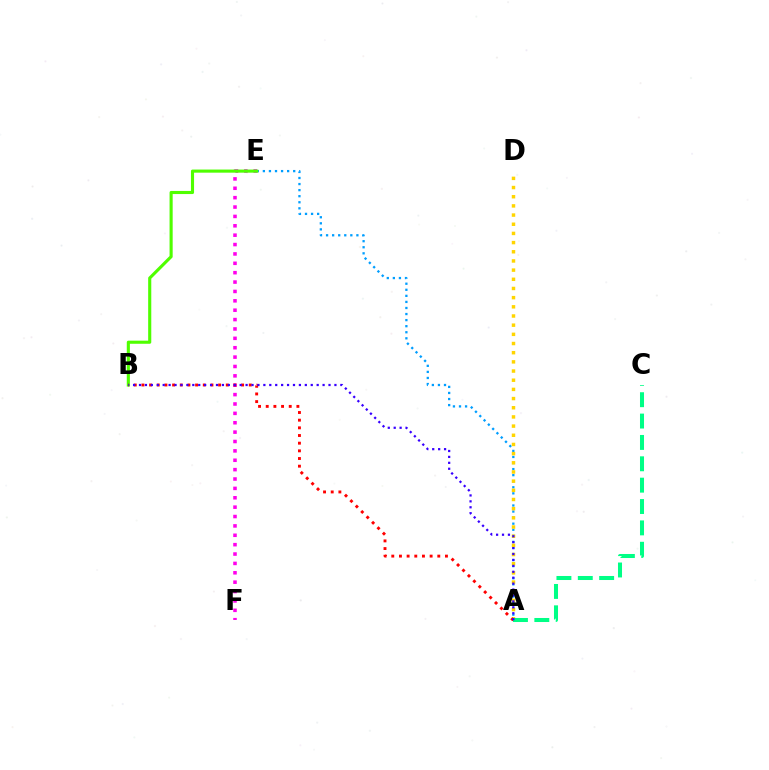{('A', 'E'): [{'color': '#009eff', 'line_style': 'dotted', 'thickness': 1.65}], ('A', 'D'): [{'color': '#ffd500', 'line_style': 'dotted', 'thickness': 2.49}], ('A', 'C'): [{'color': '#00ff86', 'line_style': 'dashed', 'thickness': 2.9}], ('E', 'F'): [{'color': '#ff00ed', 'line_style': 'dotted', 'thickness': 2.55}], ('B', 'E'): [{'color': '#4fff00', 'line_style': 'solid', 'thickness': 2.24}], ('A', 'B'): [{'color': '#ff0000', 'line_style': 'dotted', 'thickness': 2.08}, {'color': '#3700ff', 'line_style': 'dotted', 'thickness': 1.61}]}